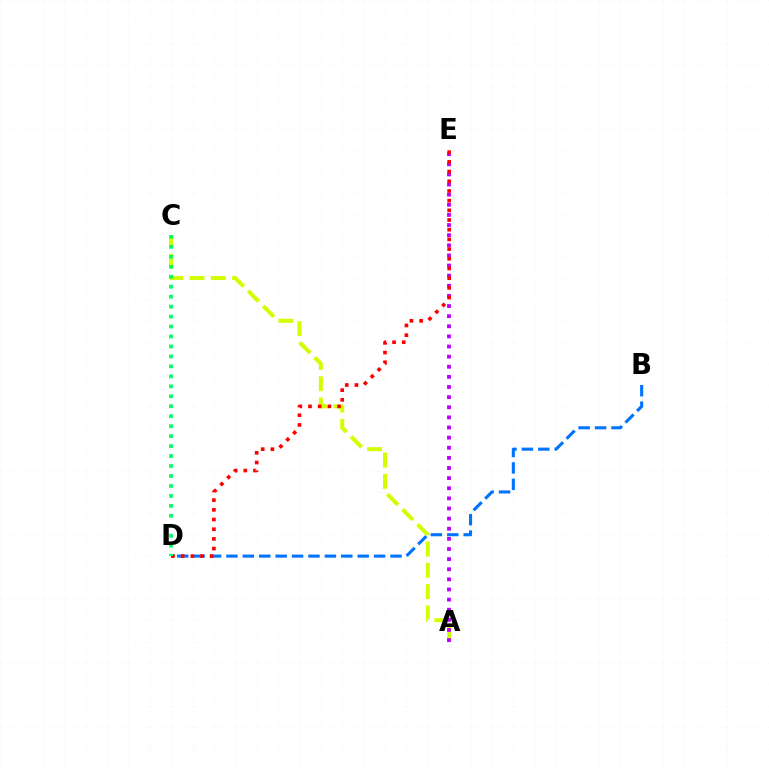{('A', 'C'): [{'color': '#d1ff00', 'line_style': 'dashed', 'thickness': 2.9}], ('B', 'D'): [{'color': '#0074ff', 'line_style': 'dashed', 'thickness': 2.23}], ('A', 'E'): [{'color': '#b900ff', 'line_style': 'dotted', 'thickness': 2.75}], ('D', 'E'): [{'color': '#ff0000', 'line_style': 'dotted', 'thickness': 2.63}], ('C', 'D'): [{'color': '#00ff5c', 'line_style': 'dotted', 'thickness': 2.71}]}